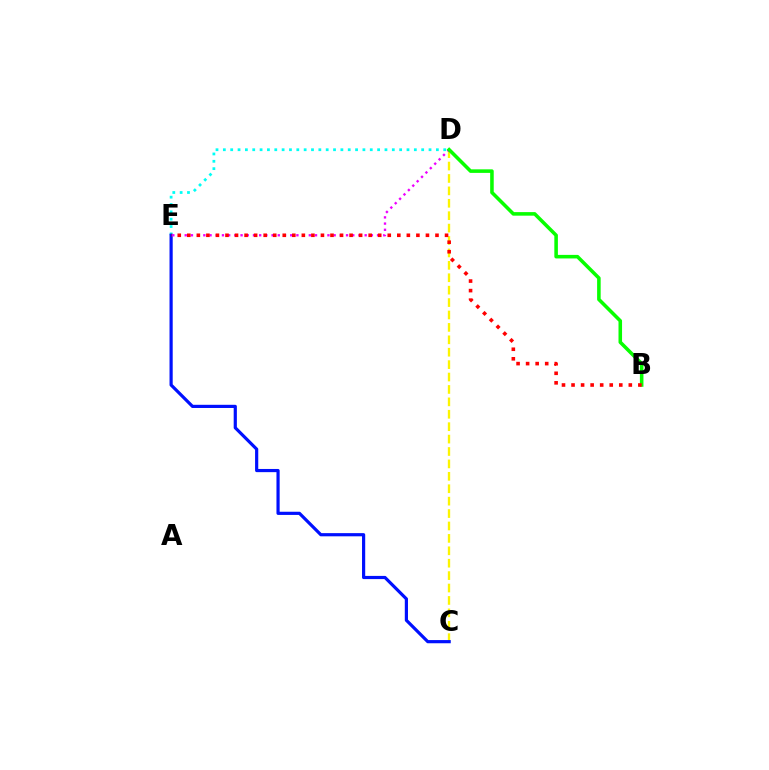{('C', 'D'): [{'color': '#fcf500', 'line_style': 'dashed', 'thickness': 1.69}], ('D', 'E'): [{'color': '#00fff6', 'line_style': 'dotted', 'thickness': 2.0}, {'color': '#ee00ff', 'line_style': 'dotted', 'thickness': 1.69}], ('C', 'E'): [{'color': '#0010ff', 'line_style': 'solid', 'thickness': 2.29}], ('B', 'D'): [{'color': '#08ff00', 'line_style': 'solid', 'thickness': 2.56}], ('B', 'E'): [{'color': '#ff0000', 'line_style': 'dotted', 'thickness': 2.59}]}